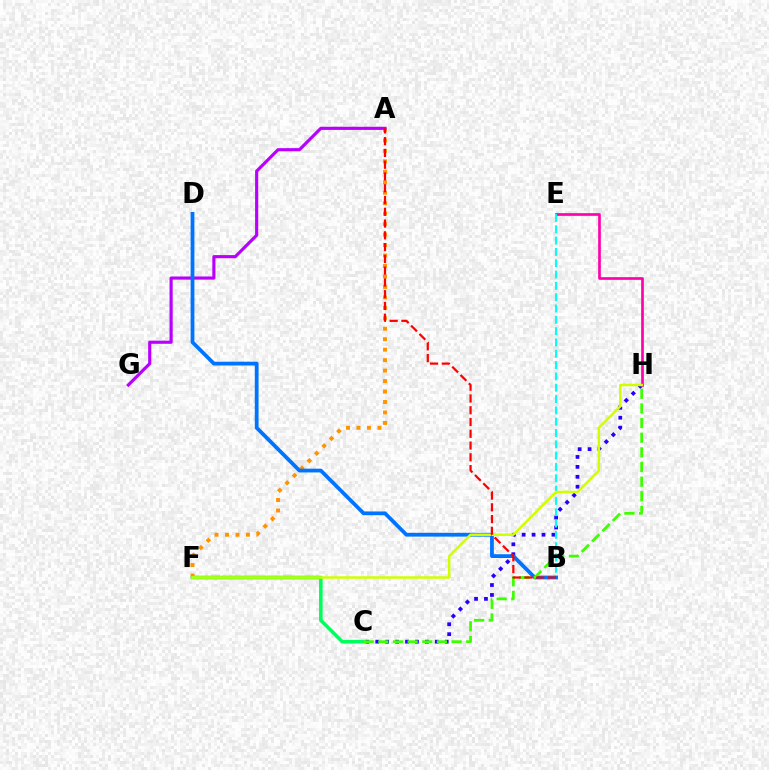{('A', 'F'): [{'color': '#ff9400', 'line_style': 'dotted', 'thickness': 2.84}], ('C', 'H'): [{'color': '#2500ff', 'line_style': 'dotted', 'thickness': 2.7}, {'color': '#3dff00', 'line_style': 'dashed', 'thickness': 1.99}], ('E', 'H'): [{'color': '#ff00ac', 'line_style': 'solid', 'thickness': 1.92}], ('C', 'F'): [{'color': '#00ff5c', 'line_style': 'solid', 'thickness': 2.56}], ('B', 'E'): [{'color': '#00fff6', 'line_style': 'dashed', 'thickness': 1.54}], ('A', 'G'): [{'color': '#b900ff', 'line_style': 'solid', 'thickness': 2.27}], ('B', 'D'): [{'color': '#0074ff', 'line_style': 'solid', 'thickness': 2.72}], ('F', 'H'): [{'color': '#d1ff00', 'line_style': 'solid', 'thickness': 1.8}], ('A', 'B'): [{'color': '#ff0000', 'line_style': 'dashed', 'thickness': 1.6}]}